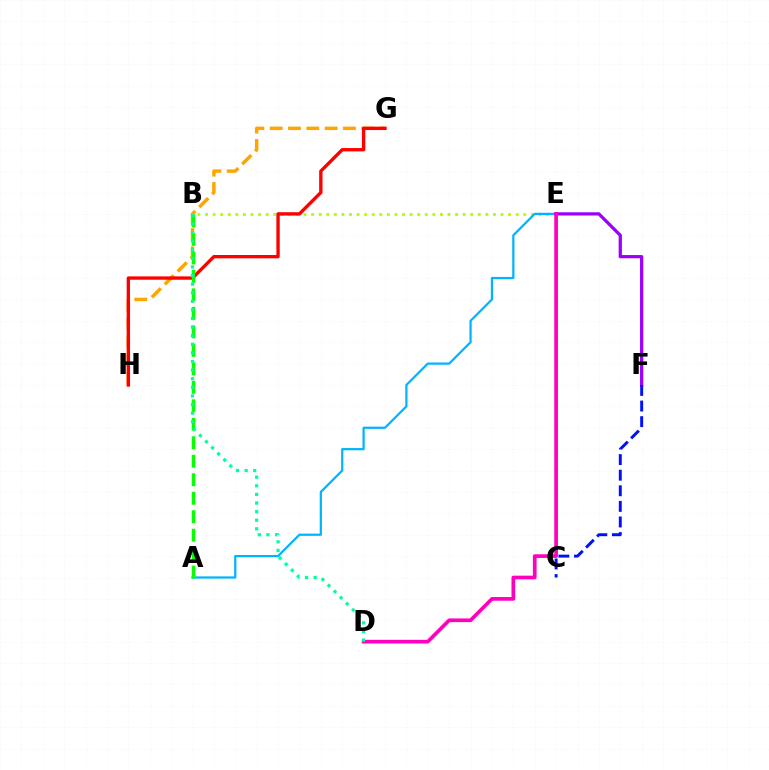{('B', 'E'): [{'color': '#b3ff00', 'line_style': 'dotted', 'thickness': 2.06}], ('A', 'E'): [{'color': '#00b5ff', 'line_style': 'solid', 'thickness': 1.61}], ('E', 'F'): [{'color': '#9b00ff', 'line_style': 'solid', 'thickness': 2.34}], ('G', 'H'): [{'color': '#ffa500', 'line_style': 'dashed', 'thickness': 2.49}, {'color': '#ff0000', 'line_style': 'solid', 'thickness': 2.41}], ('D', 'E'): [{'color': '#ff00bd', 'line_style': 'solid', 'thickness': 2.65}], ('A', 'B'): [{'color': '#08ff00', 'line_style': 'dashed', 'thickness': 2.51}], ('B', 'D'): [{'color': '#00ff9d', 'line_style': 'dotted', 'thickness': 2.34}], ('C', 'F'): [{'color': '#0010ff', 'line_style': 'dashed', 'thickness': 2.12}]}